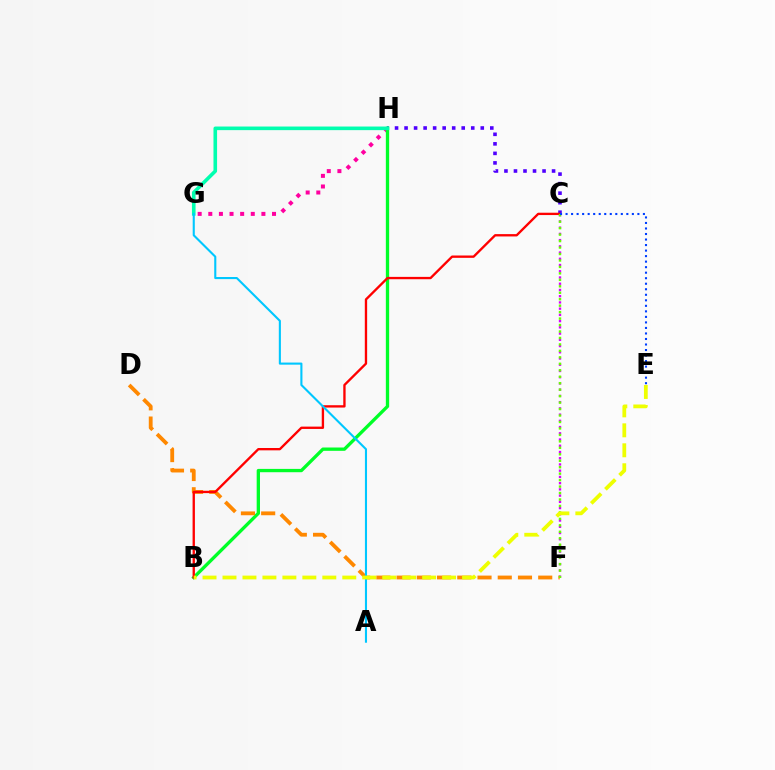{('G', 'H'): [{'color': '#ff00a0', 'line_style': 'dotted', 'thickness': 2.89}, {'color': '#00ffaf', 'line_style': 'solid', 'thickness': 2.59}], ('C', 'H'): [{'color': '#4f00ff', 'line_style': 'dotted', 'thickness': 2.59}], ('C', 'F'): [{'color': '#d600ff', 'line_style': 'dotted', 'thickness': 1.69}, {'color': '#66ff00', 'line_style': 'dotted', 'thickness': 1.76}], ('B', 'H'): [{'color': '#00ff27', 'line_style': 'solid', 'thickness': 2.39}], ('D', 'F'): [{'color': '#ff8800', 'line_style': 'dashed', 'thickness': 2.75}], ('B', 'C'): [{'color': '#ff0000', 'line_style': 'solid', 'thickness': 1.69}], ('A', 'G'): [{'color': '#00c7ff', 'line_style': 'solid', 'thickness': 1.51}], ('C', 'E'): [{'color': '#003fff', 'line_style': 'dotted', 'thickness': 1.5}], ('B', 'E'): [{'color': '#eeff00', 'line_style': 'dashed', 'thickness': 2.71}]}